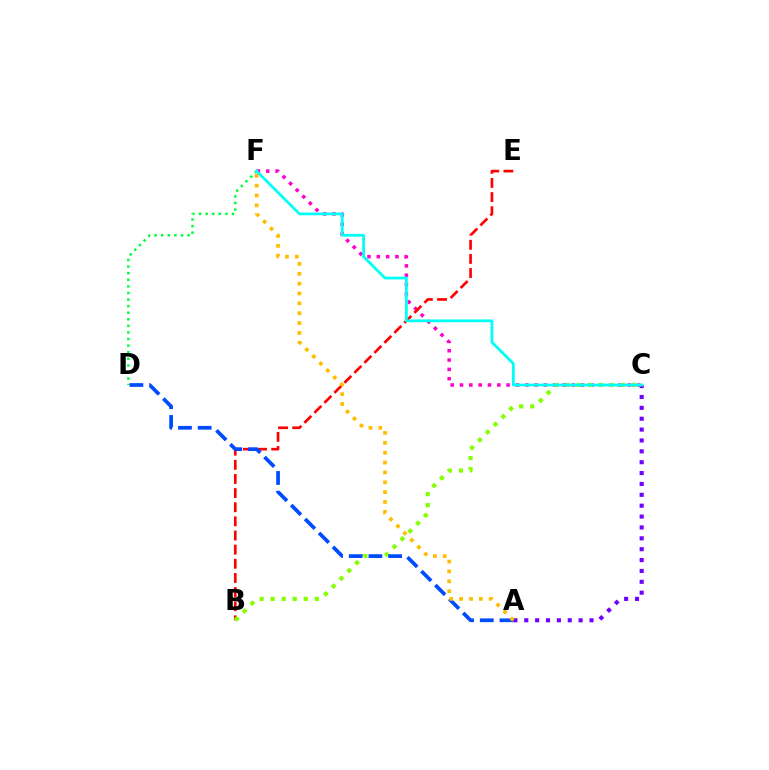{('A', 'C'): [{'color': '#7200ff', 'line_style': 'dotted', 'thickness': 2.95}], ('C', 'F'): [{'color': '#ff00cf', 'line_style': 'dotted', 'thickness': 2.53}, {'color': '#00fff6', 'line_style': 'solid', 'thickness': 2.0}], ('B', 'E'): [{'color': '#ff0000', 'line_style': 'dashed', 'thickness': 1.92}], ('D', 'F'): [{'color': '#00ff39', 'line_style': 'dotted', 'thickness': 1.79}], ('B', 'C'): [{'color': '#84ff00', 'line_style': 'dotted', 'thickness': 3.0}], ('A', 'D'): [{'color': '#004bff', 'line_style': 'dashed', 'thickness': 2.68}], ('A', 'F'): [{'color': '#ffbd00', 'line_style': 'dotted', 'thickness': 2.68}]}